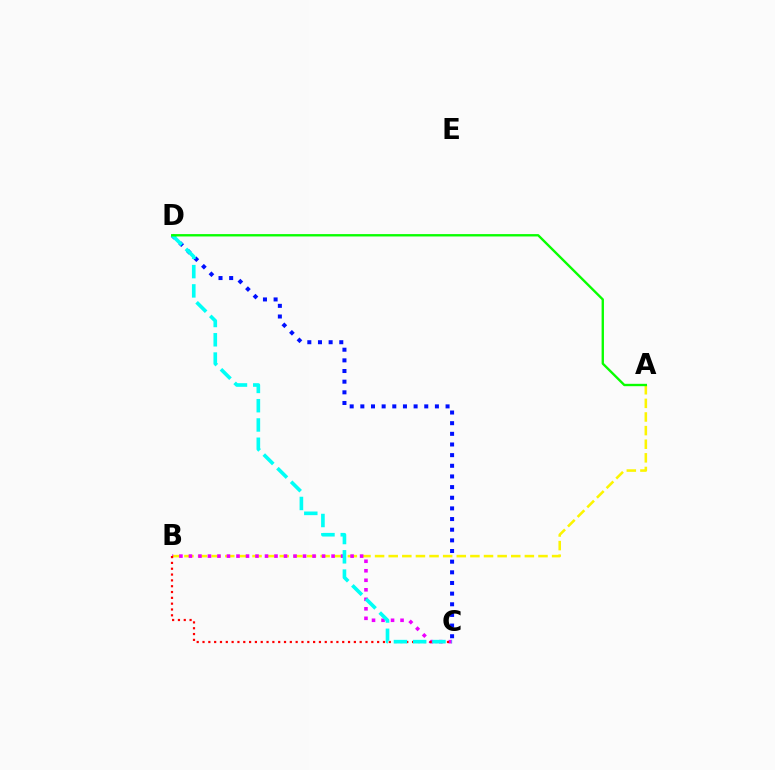{('A', 'B'): [{'color': '#fcf500', 'line_style': 'dashed', 'thickness': 1.85}], ('B', 'C'): [{'color': '#ee00ff', 'line_style': 'dotted', 'thickness': 2.58}, {'color': '#ff0000', 'line_style': 'dotted', 'thickness': 1.58}], ('C', 'D'): [{'color': '#0010ff', 'line_style': 'dotted', 'thickness': 2.89}, {'color': '#00fff6', 'line_style': 'dashed', 'thickness': 2.62}], ('A', 'D'): [{'color': '#08ff00', 'line_style': 'solid', 'thickness': 1.7}]}